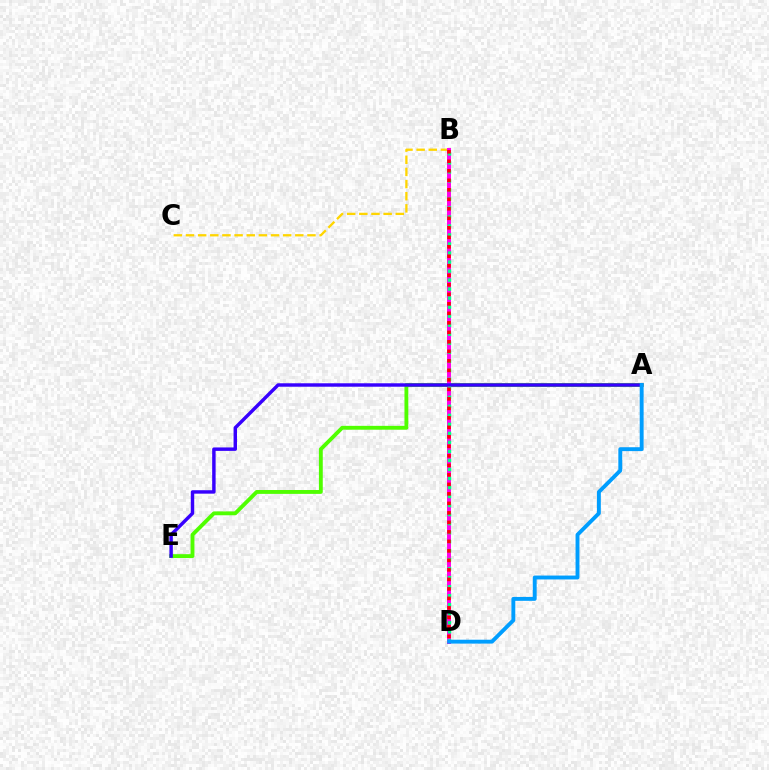{('A', 'E'): [{'color': '#4fff00', 'line_style': 'solid', 'thickness': 2.78}, {'color': '#3700ff', 'line_style': 'solid', 'thickness': 2.48}], ('B', 'C'): [{'color': '#ffd500', 'line_style': 'dashed', 'thickness': 1.65}], ('B', 'D'): [{'color': '#ff00ed', 'line_style': 'solid', 'thickness': 2.85}, {'color': '#00ff86', 'line_style': 'dotted', 'thickness': 2.45}, {'color': '#ff0000', 'line_style': 'dotted', 'thickness': 2.58}], ('A', 'D'): [{'color': '#009eff', 'line_style': 'solid', 'thickness': 2.8}]}